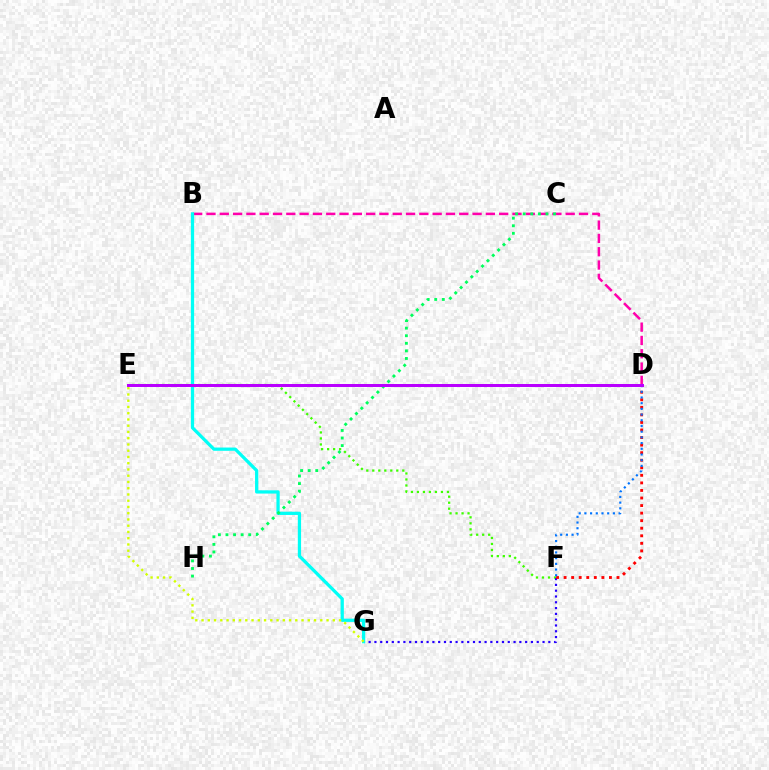{('E', 'F'): [{'color': '#3dff00', 'line_style': 'dotted', 'thickness': 1.63}], ('F', 'G'): [{'color': '#2500ff', 'line_style': 'dotted', 'thickness': 1.58}], ('B', 'D'): [{'color': '#ff00ac', 'line_style': 'dashed', 'thickness': 1.81}], ('B', 'G'): [{'color': '#00fff6', 'line_style': 'solid', 'thickness': 2.34}], ('D', 'F'): [{'color': '#ff0000', 'line_style': 'dotted', 'thickness': 2.05}, {'color': '#0074ff', 'line_style': 'dotted', 'thickness': 1.55}], ('C', 'H'): [{'color': '#00ff5c', 'line_style': 'dotted', 'thickness': 2.06}], ('E', 'G'): [{'color': '#d1ff00', 'line_style': 'dotted', 'thickness': 1.7}], ('D', 'E'): [{'color': '#ff9400', 'line_style': 'solid', 'thickness': 1.82}, {'color': '#b900ff', 'line_style': 'solid', 'thickness': 2.16}]}